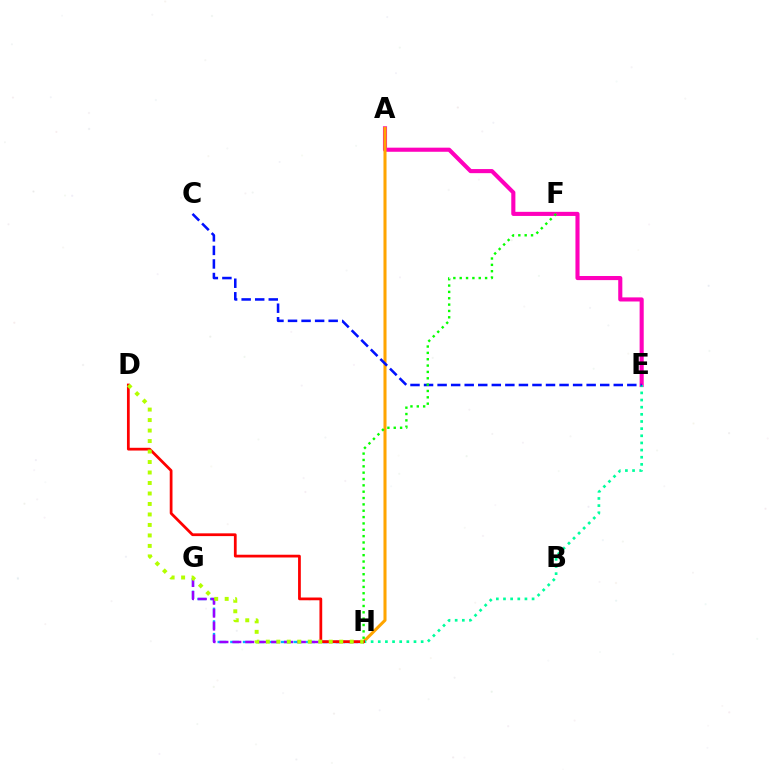{('A', 'E'): [{'color': '#ff00bd', 'line_style': 'solid', 'thickness': 2.96}], ('A', 'H'): [{'color': '#ffa500', 'line_style': 'solid', 'thickness': 2.19}], ('G', 'H'): [{'color': '#00b5ff', 'line_style': 'dashed', 'thickness': 1.72}, {'color': '#9b00ff', 'line_style': 'dashed', 'thickness': 1.75}], ('E', 'H'): [{'color': '#00ff9d', 'line_style': 'dotted', 'thickness': 1.94}], ('C', 'E'): [{'color': '#0010ff', 'line_style': 'dashed', 'thickness': 1.84}], ('D', 'H'): [{'color': '#ff0000', 'line_style': 'solid', 'thickness': 1.98}, {'color': '#b3ff00', 'line_style': 'dotted', 'thickness': 2.85}], ('F', 'H'): [{'color': '#08ff00', 'line_style': 'dotted', 'thickness': 1.72}]}